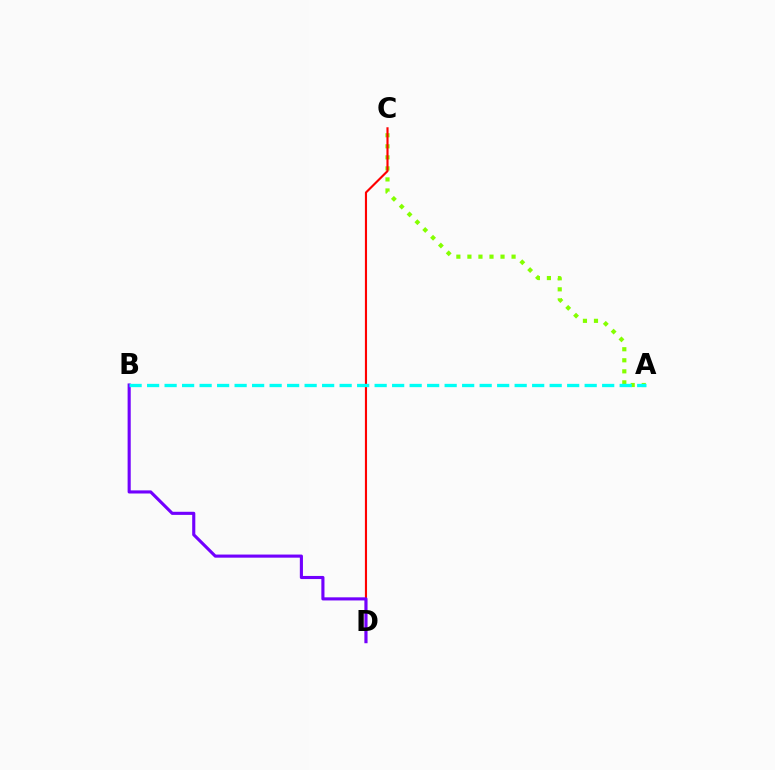{('A', 'C'): [{'color': '#84ff00', 'line_style': 'dotted', 'thickness': 3.0}], ('C', 'D'): [{'color': '#ff0000', 'line_style': 'solid', 'thickness': 1.54}], ('B', 'D'): [{'color': '#7200ff', 'line_style': 'solid', 'thickness': 2.24}], ('A', 'B'): [{'color': '#00fff6', 'line_style': 'dashed', 'thickness': 2.38}]}